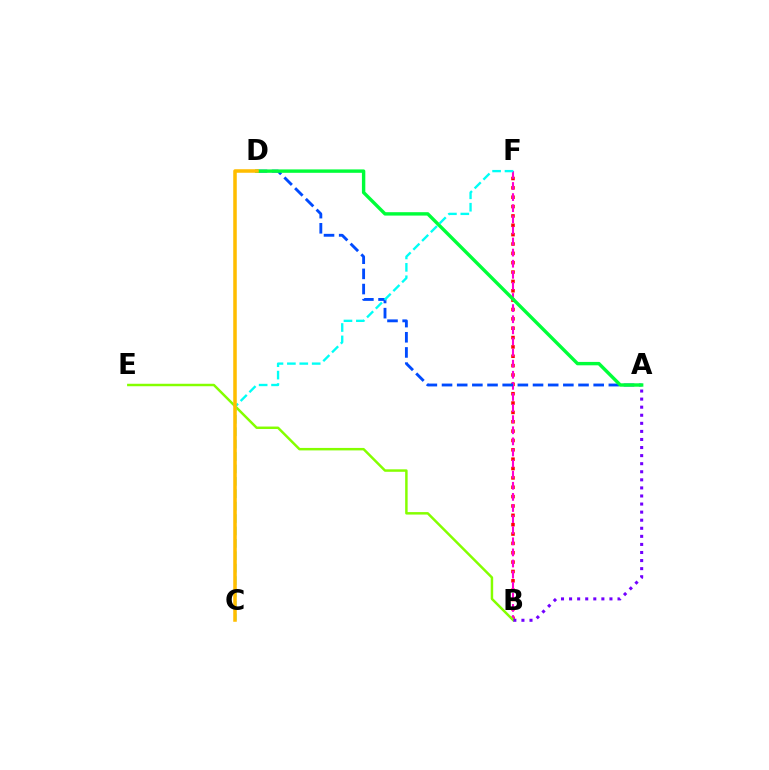{('B', 'F'): [{'color': '#ff0000', 'line_style': 'dotted', 'thickness': 2.54}, {'color': '#ff00cf', 'line_style': 'dashed', 'thickness': 1.51}], ('A', 'D'): [{'color': '#004bff', 'line_style': 'dashed', 'thickness': 2.06}, {'color': '#00ff39', 'line_style': 'solid', 'thickness': 2.45}], ('B', 'E'): [{'color': '#84ff00', 'line_style': 'solid', 'thickness': 1.78}], ('C', 'F'): [{'color': '#00fff6', 'line_style': 'dashed', 'thickness': 1.69}], ('C', 'D'): [{'color': '#ffbd00', 'line_style': 'solid', 'thickness': 2.54}], ('A', 'B'): [{'color': '#7200ff', 'line_style': 'dotted', 'thickness': 2.19}]}